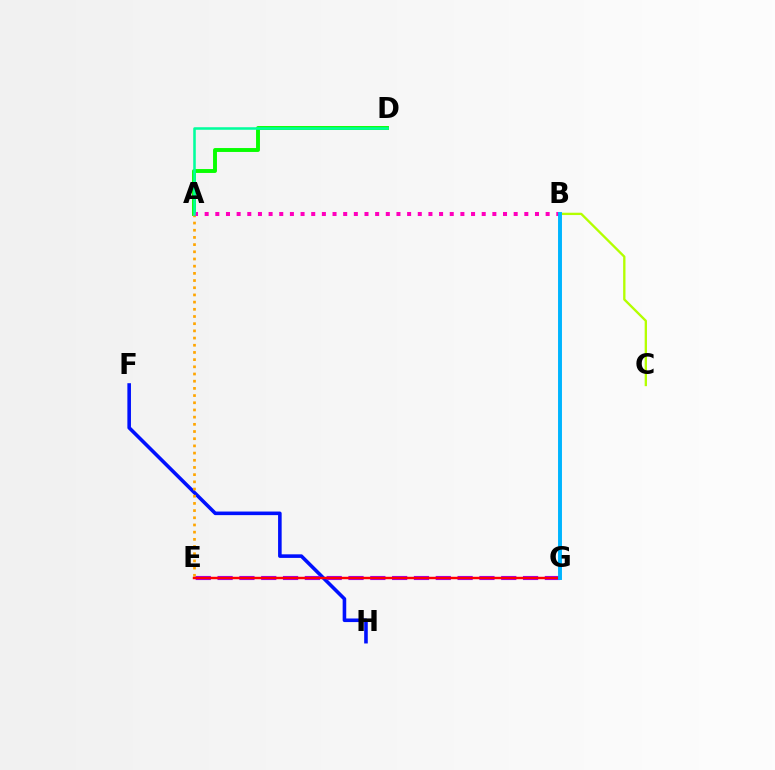{('F', 'H'): [{'color': '#0010ff', 'line_style': 'solid', 'thickness': 2.58}], ('A', 'D'): [{'color': '#08ff00', 'line_style': 'solid', 'thickness': 2.81}, {'color': '#00ff9d', 'line_style': 'solid', 'thickness': 1.84}], ('A', 'E'): [{'color': '#ffa500', 'line_style': 'dotted', 'thickness': 1.95}], ('E', 'G'): [{'color': '#9b00ff', 'line_style': 'dashed', 'thickness': 2.96}, {'color': '#ff0000', 'line_style': 'solid', 'thickness': 1.76}], ('A', 'B'): [{'color': '#ff00bd', 'line_style': 'dotted', 'thickness': 2.9}], ('B', 'C'): [{'color': '#b3ff00', 'line_style': 'solid', 'thickness': 1.68}], ('B', 'G'): [{'color': '#00b5ff', 'line_style': 'solid', 'thickness': 2.83}]}